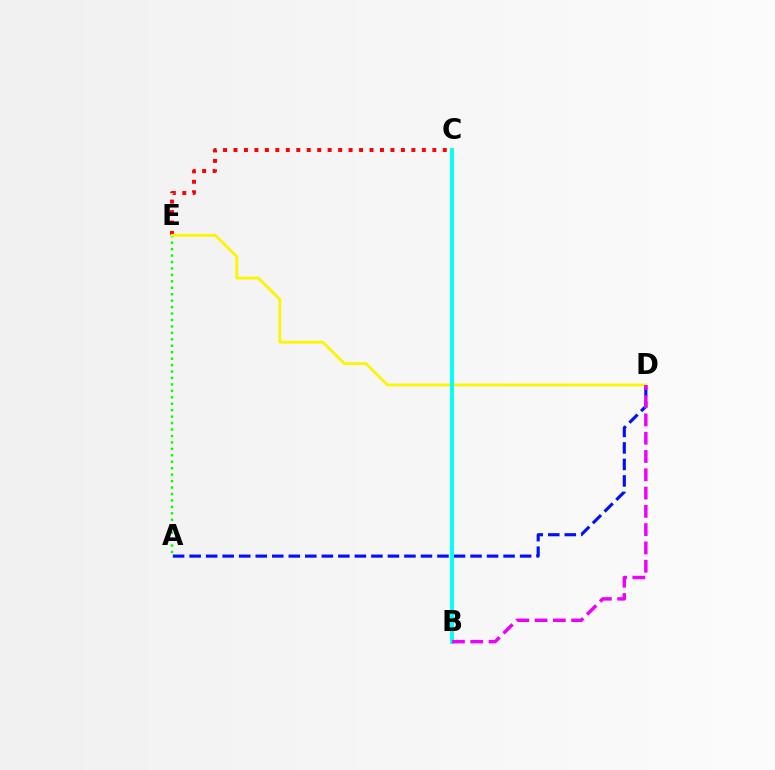{('A', 'D'): [{'color': '#0010ff', 'line_style': 'dashed', 'thickness': 2.24}], ('C', 'E'): [{'color': '#ff0000', 'line_style': 'dotted', 'thickness': 2.84}], ('A', 'E'): [{'color': '#08ff00', 'line_style': 'dotted', 'thickness': 1.75}], ('D', 'E'): [{'color': '#fcf500', 'line_style': 'solid', 'thickness': 2.02}], ('B', 'C'): [{'color': '#00fff6', 'line_style': 'solid', 'thickness': 2.76}], ('B', 'D'): [{'color': '#ee00ff', 'line_style': 'dashed', 'thickness': 2.48}]}